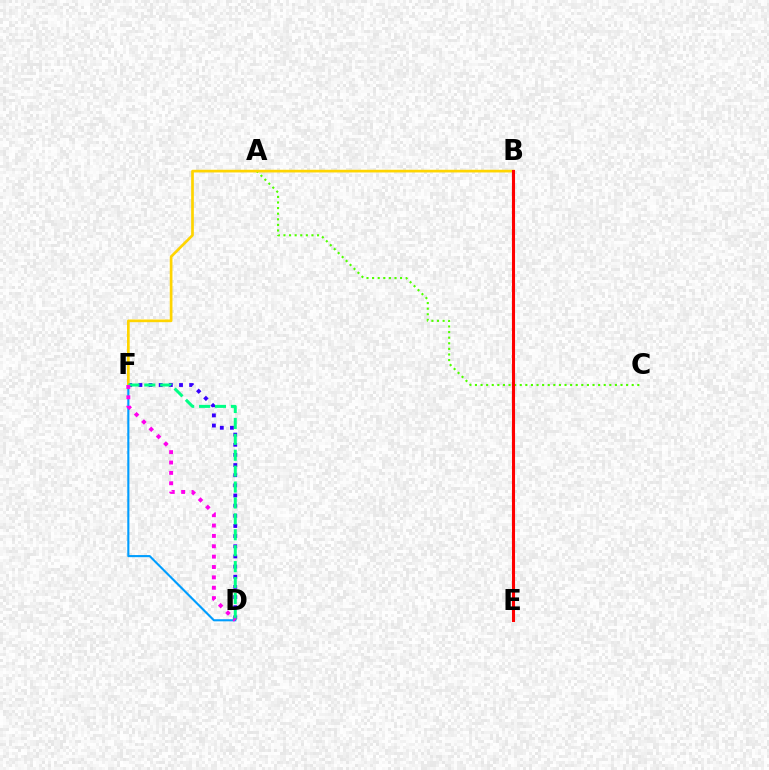{('D', 'F'): [{'color': '#009eff', 'line_style': 'solid', 'thickness': 1.52}, {'color': '#3700ff', 'line_style': 'dotted', 'thickness': 2.76}, {'color': '#00ff86', 'line_style': 'dashed', 'thickness': 2.16}, {'color': '#ff00ed', 'line_style': 'dotted', 'thickness': 2.82}], ('A', 'C'): [{'color': '#4fff00', 'line_style': 'dotted', 'thickness': 1.52}], ('B', 'F'): [{'color': '#ffd500', 'line_style': 'solid', 'thickness': 1.94}], ('B', 'E'): [{'color': '#ff0000', 'line_style': 'solid', 'thickness': 2.22}]}